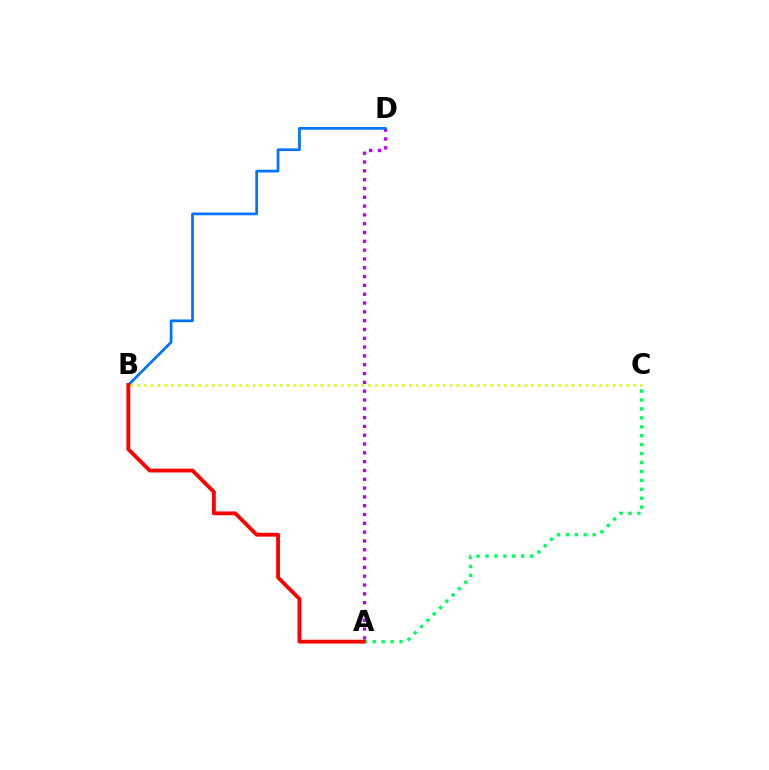{('B', 'C'): [{'color': '#d1ff00', 'line_style': 'dotted', 'thickness': 1.85}], ('A', 'C'): [{'color': '#00ff5c', 'line_style': 'dotted', 'thickness': 2.43}], ('A', 'D'): [{'color': '#b900ff', 'line_style': 'dotted', 'thickness': 2.39}], ('B', 'D'): [{'color': '#0074ff', 'line_style': 'solid', 'thickness': 1.97}], ('A', 'B'): [{'color': '#ff0000', 'line_style': 'solid', 'thickness': 2.76}]}